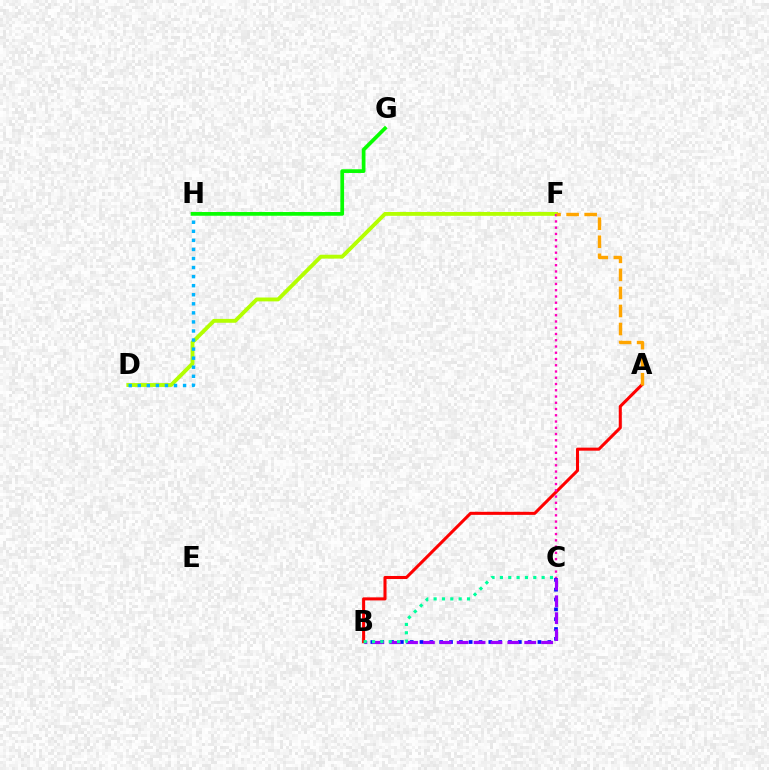{('A', 'B'): [{'color': '#ff0000', 'line_style': 'solid', 'thickness': 2.2}], ('D', 'F'): [{'color': '#b3ff00', 'line_style': 'solid', 'thickness': 2.78}], ('C', 'F'): [{'color': '#ff00bd', 'line_style': 'dotted', 'thickness': 1.7}], ('A', 'F'): [{'color': '#ffa500', 'line_style': 'dashed', 'thickness': 2.45}], ('D', 'H'): [{'color': '#00b5ff', 'line_style': 'dotted', 'thickness': 2.46}], ('G', 'H'): [{'color': '#08ff00', 'line_style': 'solid', 'thickness': 2.68}], ('B', 'C'): [{'color': '#0010ff', 'line_style': 'dotted', 'thickness': 2.67}, {'color': '#9b00ff', 'line_style': 'dashed', 'thickness': 2.29}, {'color': '#00ff9d', 'line_style': 'dotted', 'thickness': 2.27}]}